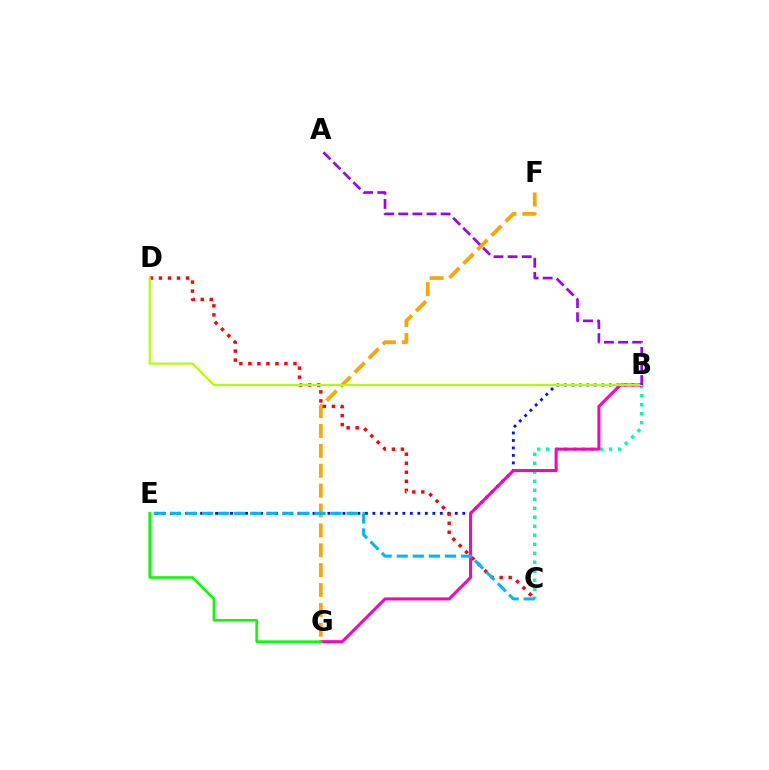{('F', 'G'): [{'color': '#ffa500', 'line_style': 'dashed', 'thickness': 2.7}], ('B', 'C'): [{'color': '#00ff9d', 'line_style': 'dotted', 'thickness': 2.44}], ('B', 'E'): [{'color': '#0010ff', 'line_style': 'dotted', 'thickness': 2.04}], ('C', 'D'): [{'color': '#ff0000', 'line_style': 'dotted', 'thickness': 2.45}], ('B', 'G'): [{'color': '#ff00bd', 'line_style': 'solid', 'thickness': 2.18}], ('B', 'D'): [{'color': '#b3ff00', 'line_style': 'solid', 'thickness': 1.54}], ('A', 'B'): [{'color': '#9b00ff', 'line_style': 'dashed', 'thickness': 1.92}], ('E', 'G'): [{'color': '#08ff00', 'line_style': 'solid', 'thickness': 1.87}], ('C', 'E'): [{'color': '#00b5ff', 'line_style': 'dashed', 'thickness': 2.18}]}